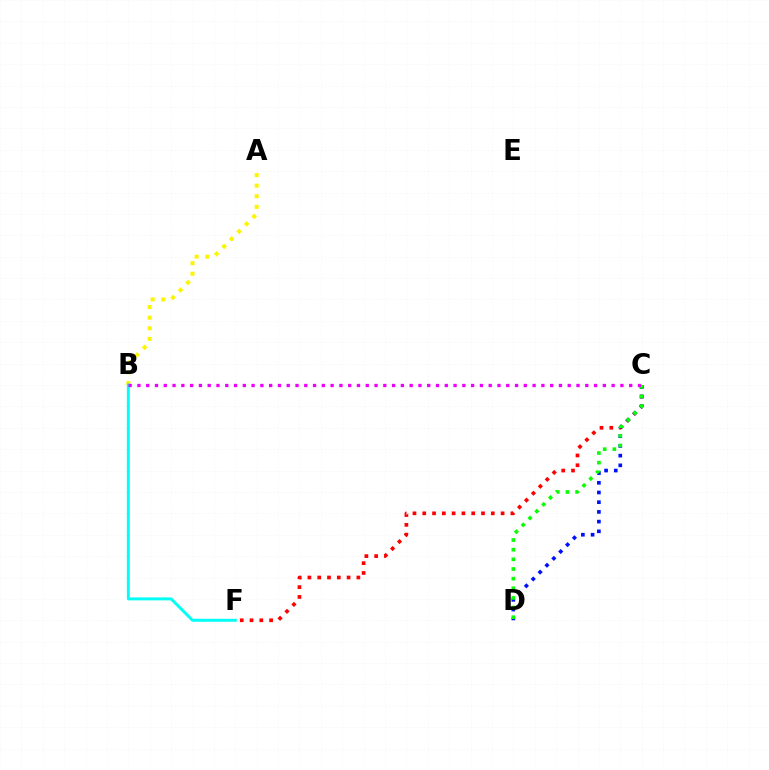{('A', 'B'): [{'color': '#fcf500', 'line_style': 'dotted', 'thickness': 2.88}], ('C', 'F'): [{'color': '#ff0000', 'line_style': 'dotted', 'thickness': 2.66}], ('B', 'F'): [{'color': '#00fff6', 'line_style': 'solid', 'thickness': 2.12}], ('C', 'D'): [{'color': '#0010ff', 'line_style': 'dotted', 'thickness': 2.64}, {'color': '#08ff00', 'line_style': 'dotted', 'thickness': 2.62}], ('B', 'C'): [{'color': '#ee00ff', 'line_style': 'dotted', 'thickness': 2.39}]}